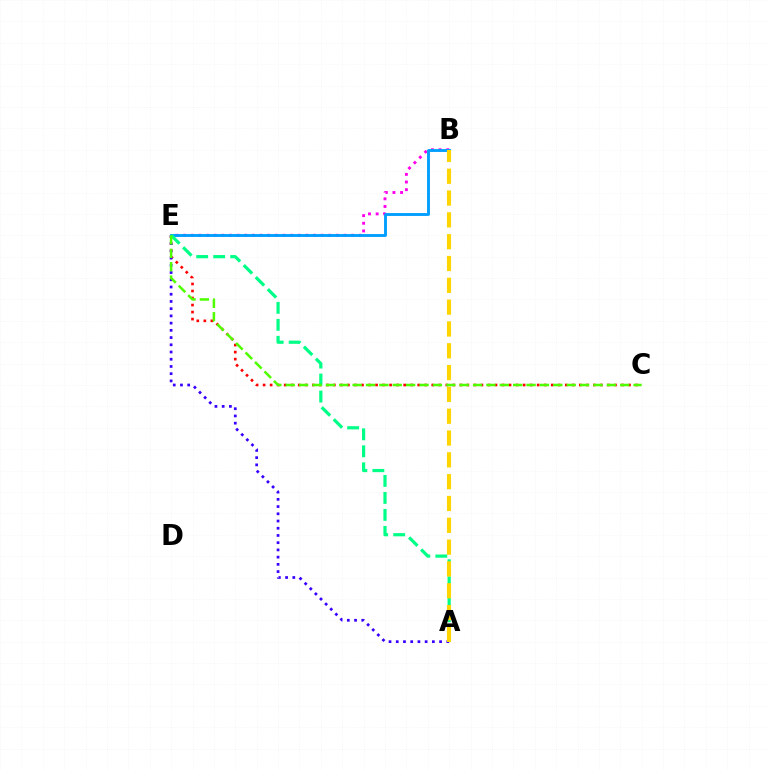{('B', 'E'): [{'color': '#ff00ed', 'line_style': 'dotted', 'thickness': 2.08}, {'color': '#009eff', 'line_style': 'solid', 'thickness': 2.06}], ('C', 'E'): [{'color': '#ff0000', 'line_style': 'dotted', 'thickness': 1.91}, {'color': '#4fff00', 'line_style': 'dashed', 'thickness': 1.82}], ('A', 'E'): [{'color': '#3700ff', 'line_style': 'dotted', 'thickness': 1.96}, {'color': '#00ff86', 'line_style': 'dashed', 'thickness': 2.31}], ('A', 'B'): [{'color': '#ffd500', 'line_style': 'dashed', 'thickness': 2.96}]}